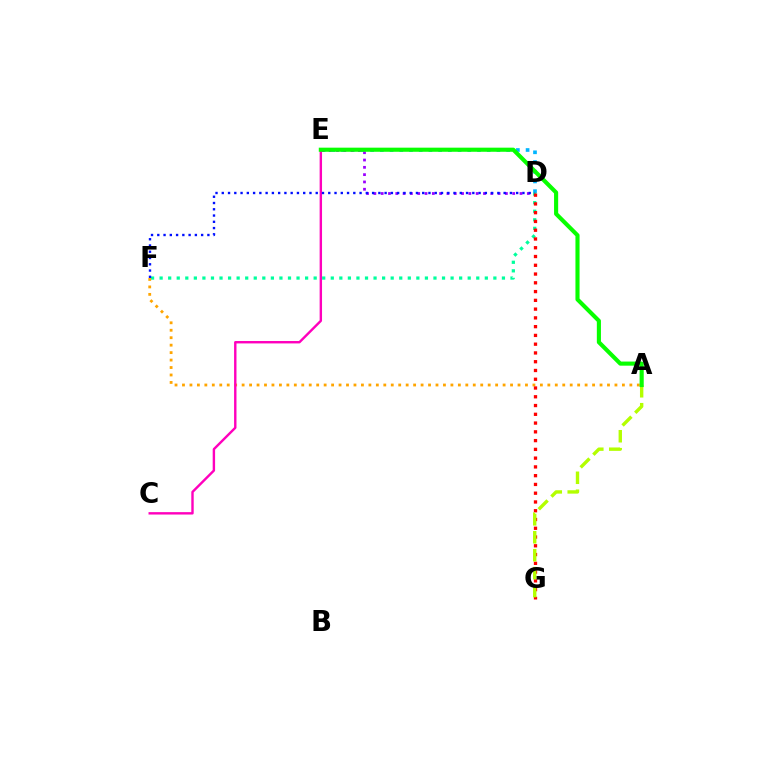{('D', 'E'): [{'color': '#00b5ff', 'line_style': 'dotted', 'thickness': 2.64}, {'color': '#9b00ff', 'line_style': 'dotted', 'thickness': 1.99}], ('D', 'F'): [{'color': '#00ff9d', 'line_style': 'dotted', 'thickness': 2.33}, {'color': '#0010ff', 'line_style': 'dotted', 'thickness': 1.7}], ('A', 'F'): [{'color': '#ffa500', 'line_style': 'dotted', 'thickness': 2.03}], ('D', 'G'): [{'color': '#ff0000', 'line_style': 'dotted', 'thickness': 2.38}], ('C', 'E'): [{'color': '#ff00bd', 'line_style': 'solid', 'thickness': 1.73}], ('A', 'G'): [{'color': '#b3ff00', 'line_style': 'dashed', 'thickness': 2.44}], ('A', 'E'): [{'color': '#08ff00', 'line_style': 'solid', 'thickness': 2.96}]}